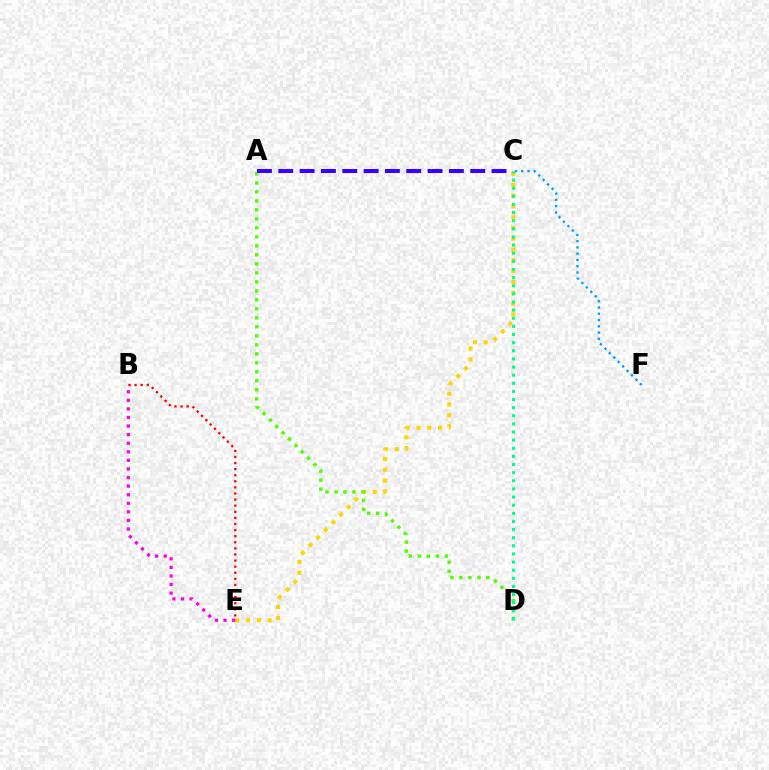{('C', 'E'): [{'color': '#ffd500', 'line_style': 'dotted', 'thickness': 2.93}], ('A', 'D'): [{'color': '#4fff00', 'line_style': 'dotted', 'thickness': 2.44}], ('B', 'E'): [{'color': '#ff00ed', 'line_style': 'dotted', 'thickness': 2.33}, {'color': '#ff0000', 'line_style': 'dotted', 'thickness': 1.66}], ('A', 'C'): [{'color': '#3700ff', 'line_style': 'dashed', 'thickness': 2.9}], ('C', 'F'): [{'color': '#009eff', 'line_style': 'dotted', 'thickness': 1.7}], ('C', 'D'): [{'color': '#00ff86', 'line_style': 'dotted', 'thickness': 2.21}]}